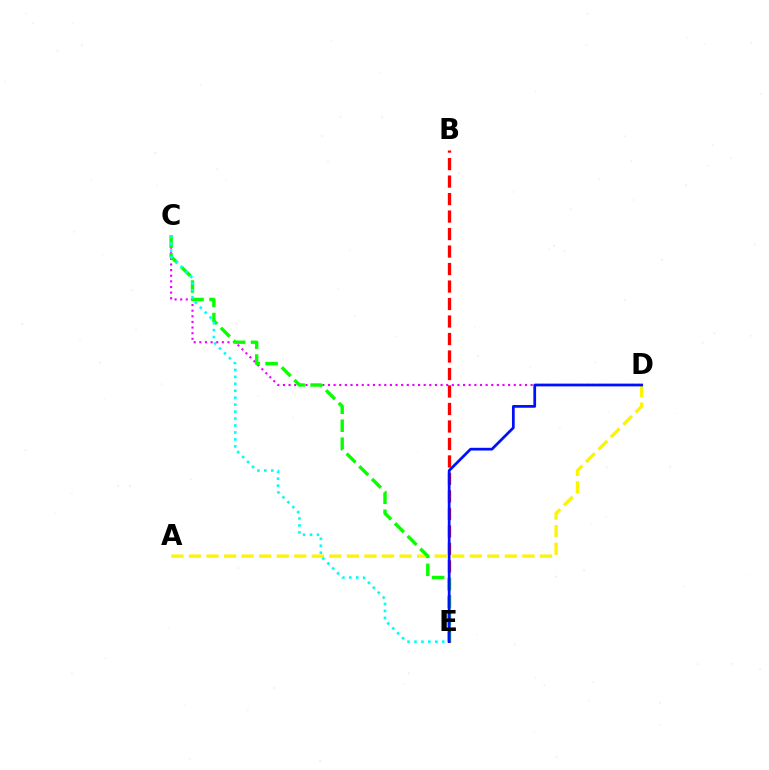{('C', 'D'): [{'color': '#ee00ff', 'line_style': 'dotted', 'thickness': 1.53}], ('A', 'D'): [{'color': '#fcf500', 'line_style': 'dashed', 'thickness': 2.38}], ('B', 'E'): [{'color': '#ff0000', 'line_style': 'dashed', 'thickness': 2.38}], ('C', 'E'): [{'color': '#08ff00', 'line_style': 'dashed', 'thickness': 2.44}, {'color': '#00fff6', 'line_style': 'dotted', 'thickness': 1.89}], ('D', 'E'): [{'color': '#0010ff', 'line_style': 'solid', 'thickness': 1.97}]}